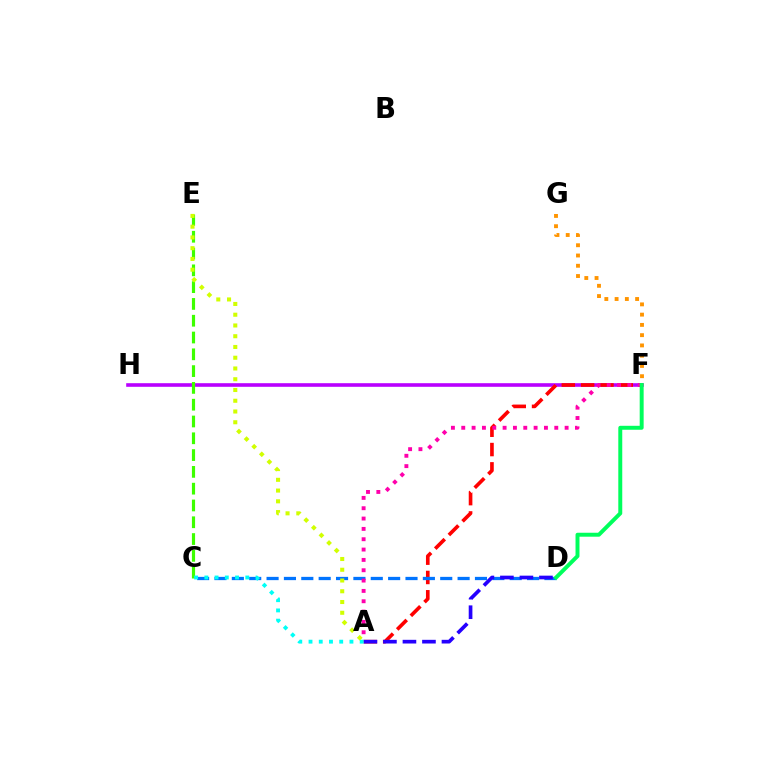{('F', 'H'): [{'color': '#b900ff', 'line_style': 'solid', 'thickness': 2.6}], ('A', 'F'): [{'color': '#ff0000', 'line_style': 'dashed', 'thickness': 2.62}, {'color': '#ff00ac', 'line_style': 'dotted', 'thickness': 2.81}], ('C', 'E'): [{'color': '#3dff00', 'line_style': 'dashed', 'thickness': 2.28}], ('C', 'D'): [{'color': '#0074ff', 'line_style': 'dashed', 'thickness': 2.36}], ('A', 'D'): [{'color': '#2500ff', 'line_style': 'dashed', 'thickness': 2.65}], ('A', 'C'): [{'color': '#00fff6', 'line_style': 'dotted', 'thickness': 2.78}], ('A', 'E'): [{'color': '#d1ff00', 'line_style': 'dotted', 'thickness': 2.92}], ('F', 'G'): [{'color': '#ff9400', 'line_style': 'dotted', 'thickness': 2.79}], ('D', 'F'): [{'color': '#00ff5c', 'line_style': 'solid', 'thickness': 2.85}]}